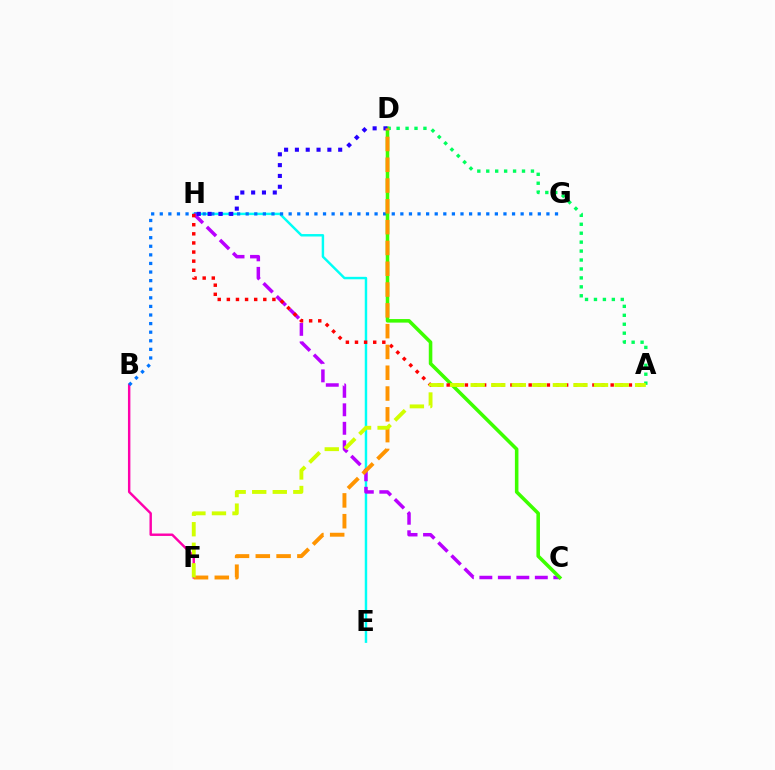{('B', 'F'): [{'color': '#ff00ac', 'line_style': 'solid', 'thickness': 1.75}], ('E', 'H'): [{'color': '#00fff6', 'line_style': 'solid', 'thickness': 1.76}], ('B', 'G'): [{'color': '#0074ff', 'line_style': 'dotted', 'thickness': 2.33}], ('A', 'D'): [{'color': '#00ff5c', 'line_style': 'dotted', 'thickness': 2.43}], ('C', 'H'): [{'color': '#b900ff', 'line_style': 'dashed', 'thickness': 2.51}], ('C', 'D'): [{'color': '#3dff00', 'line_style': 'solid', 'thickness': 2.56}], ('D', 'H'): [{'color': '#2500ff', 'line_style': 'dotted', 'thickness': 2.94}], ('A', 'H'): [{'color': '#ff0000', 'line_style': 'dotted', 'thickness': 2.48}], ('D', 'F'): [{'color': '#ff9400', 'line_style': 'dashed', 'thickness': 2.83}], ('A', 'F'): [{'color': '#d1ff00', 'line_style': 'dashed', 'thickness': 2.79}]}